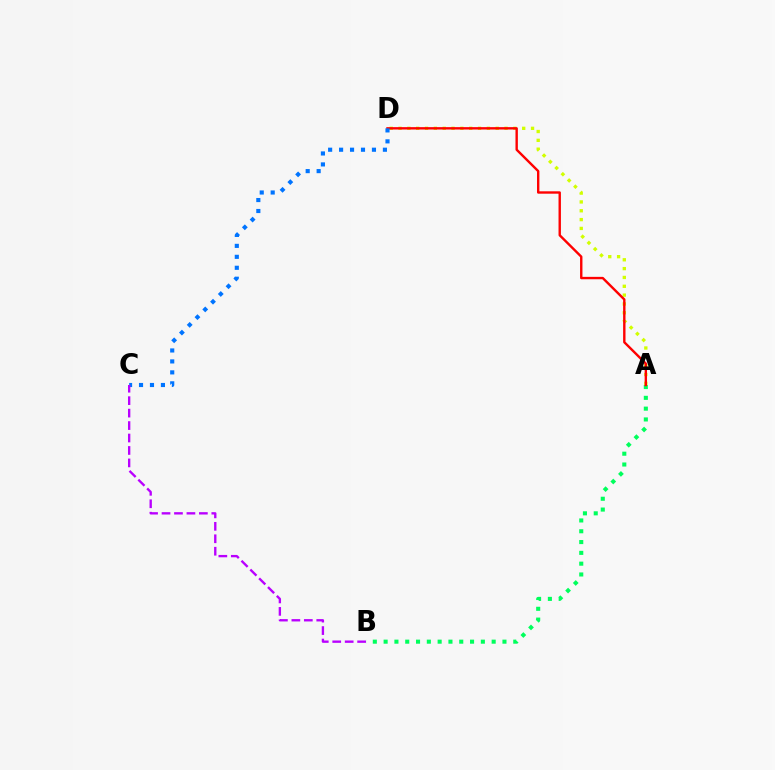{('A', 'B'): [{'color': '#00ff5c', 'line_style': 'dotted', 'thickness': 2.94}], ('A', 'D'): [{'color': '#d1ff00', 'line_style': 'dotted', 'thickness': 2.4}, {'color': '#ff0000', 'line_style': 'solid', 'thickness': 1.72}], ('C', 'D'): [{'color': '#0074ff', 'line_style': 'dotted', 'thickness': 2.98}], ('B', 'C'): [{'color': '#b900ff', 'line_style': 'dashed', 'thickness': 1.69}]}